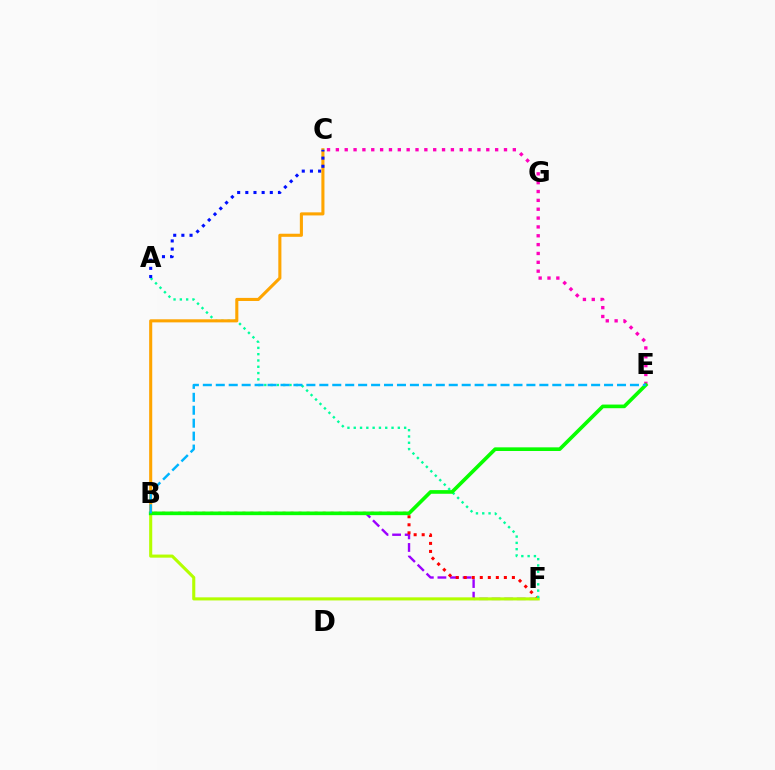{('B', 'F'): [{'color': '#9b00ff', 'line_style': 'dashed', 'thickness': 1.71}, {'color': '#ff0000', 'line_style': 'dotted', 'thickness': 2.18}, {'color': '#b3ff00', 'line_style': 'solid', 'thickness': 2.22}], ('C', 'E'): [{'color': '#ff00bd', 'line_style': 'dotted', 'thickness': 2.4}], ('A', 'F'): [{'color': '#00ff9d', 'line_style': 'dotted', 'thickness': 1.71}], ('B', 'C'): [{'color': '#ffa500', 'line_style': 'solid', 'thickness': 2.22}], ('A', 'C'): [{'color': '#0010ff', 'line_style': 'dotted', 'thickness': 2.22}], ('B', 'E'): [{'color': '#08ff00', 'line_style': 'solid', 'thickness': 2.62}, {'color': '#00b5ff', 'line_style': 'dashed', 'thickness': 1.76}]}